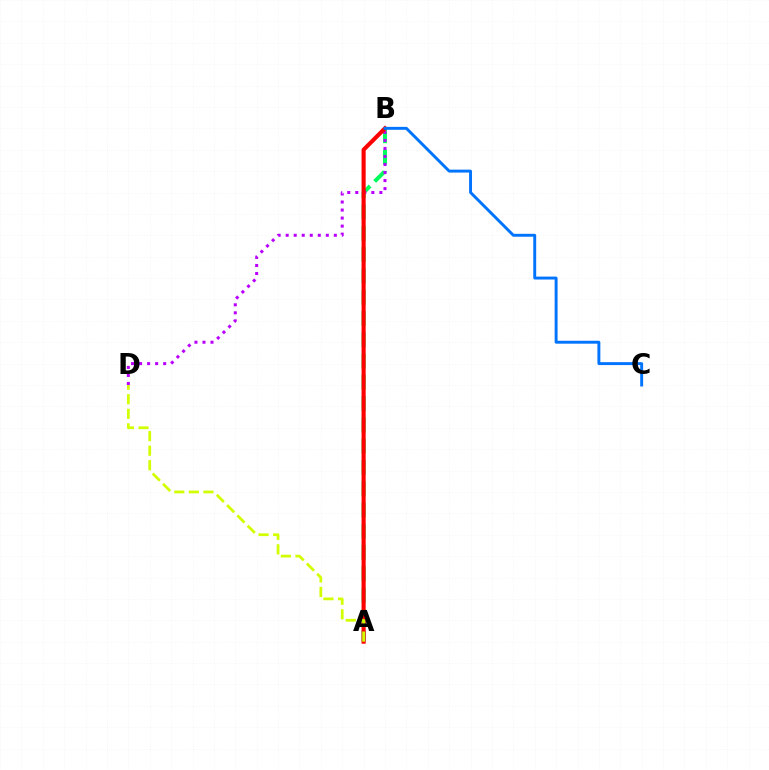{('A', 'B'): [{'color': '#00ff5c', 'line_style': 'dashed', 'thickness': 2.89}, {'color': '#ff0000', 'line_style': 'solid', 'thickness': 2.96}], ('B', 'D'): [{'color': '#b900ff', 'line_style': 'dotted', 'thickness': 2.18}], ('B', 'C'): [{'color': '#0074ff', 'line_style': 'solid', 'thickness': 2.11}], ('A', 'D'): [{'color': '#d1ff00', 'line_style': 'dashed', 'thickness': 1.98}]}